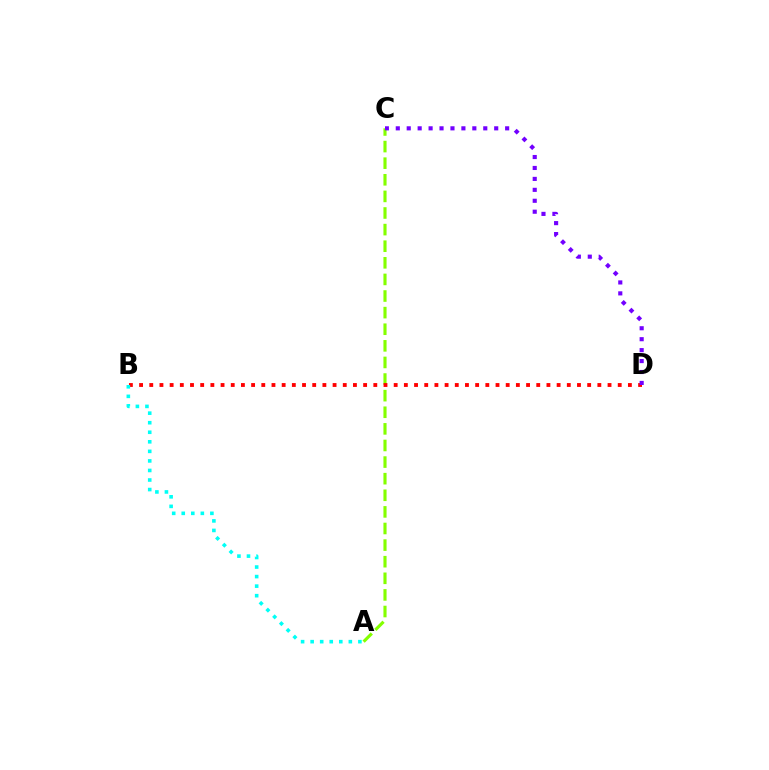{('A', 'C'): [{'color': '#84ff00', 'line_style': 'dashed', 'thickness': 2.26}], ('B', 'D'): [{'color': '#ff0000', 'line_style': 'dotted', 'thickness': 2.77}], ('A', 'B'): [{'color': '#00fff6', 'line_style': 'dotted', 'thickness': 2.59}], ('C', 'D'): [{'color': '#7200ff', 'line_style': 'dotted', 'thickness': 2.97}]}